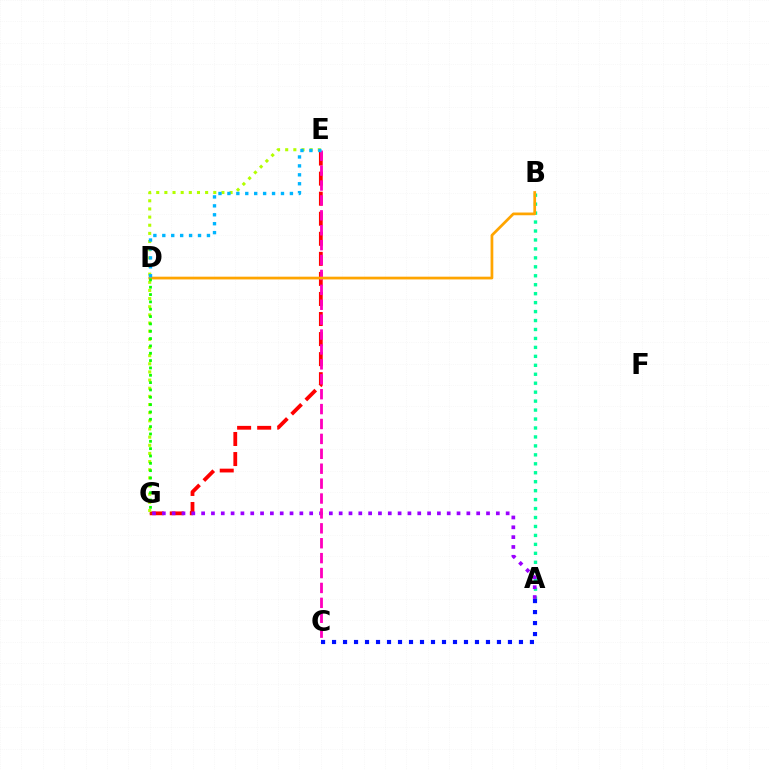{('A', 'B'): [{'color': '#00ff9d', 'line_style': 'dotted', 'thickness': 2.43}], ('E', 'G'): [{'color': '#ff0000', 'line_style': 'dashed', 'thickness': 2.72}, {'color': '#b3ff00', 'line_style': 'dotted', 'thickness': 2.21}], ('A', 'G'): [{'color': '#9b00ff', 'line_style': 'dotted', 'thickness': 2.67}], ('C', 'E'): [{'color': '#ff00bd', 'line_style': 'dashed', 'thickness': 2.02}], ('B', 'D'): [{'color': '#ffa500', 'line_style': 'solid', 'thickness': 1.97}], ('D', 'E'): [{'color': '#00b5ff', 'line_style': 'dotted', 'thickness': 2.43}], ('A', 'C'): [{'color': '#0010ff', 'line_style': 'dotted', 'thickness': 2.99}], ('D', 'G'): [{'color': '#08ff00', 'line_style': 'dotted', 'thickness': 1.99}]}